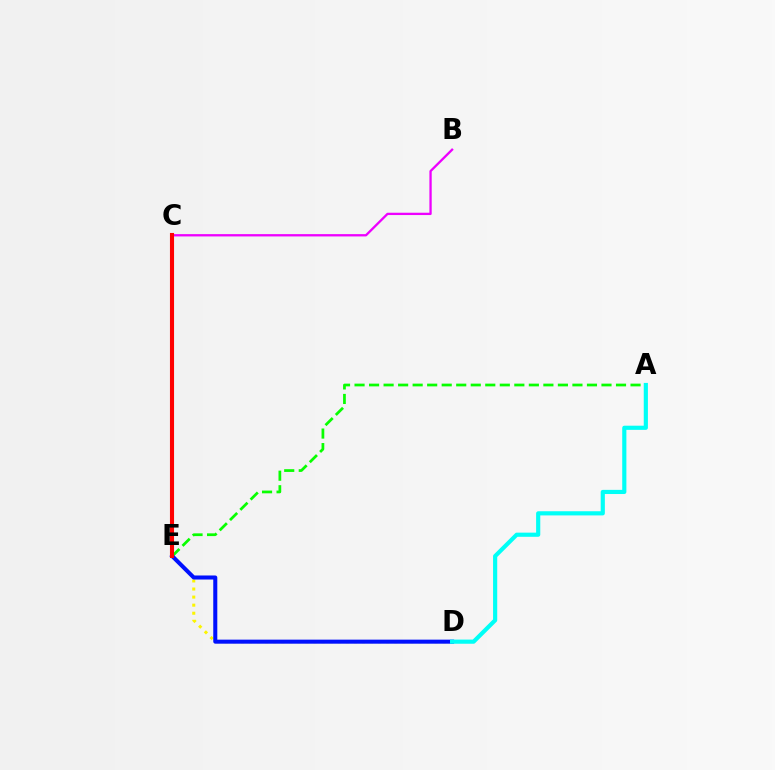{('D', 'E'): [{'color': '#fcf500', 'line_style': 'dotted', 'thickness': 2.19}, {'color': '#0010ff', 'line_style': 'solid', 'thickness': 2.91}], ('A', 'E'): [{'color': '#08ff00', 'line_style': 'dashed', 'thickness': 1.97}], ('B', 'C'): [{'color': '#ee00ff', 'line_style': 'solid', 'thickness': 1.66}], ('A', 'D'): [{'color': '#00fff6', 'line_style': 'solid', 'thickness': 2.99}], ('C', 'E'): [{'color': '#ff0000', 'line_style': 'solid', 'thickness': 2.95}]}